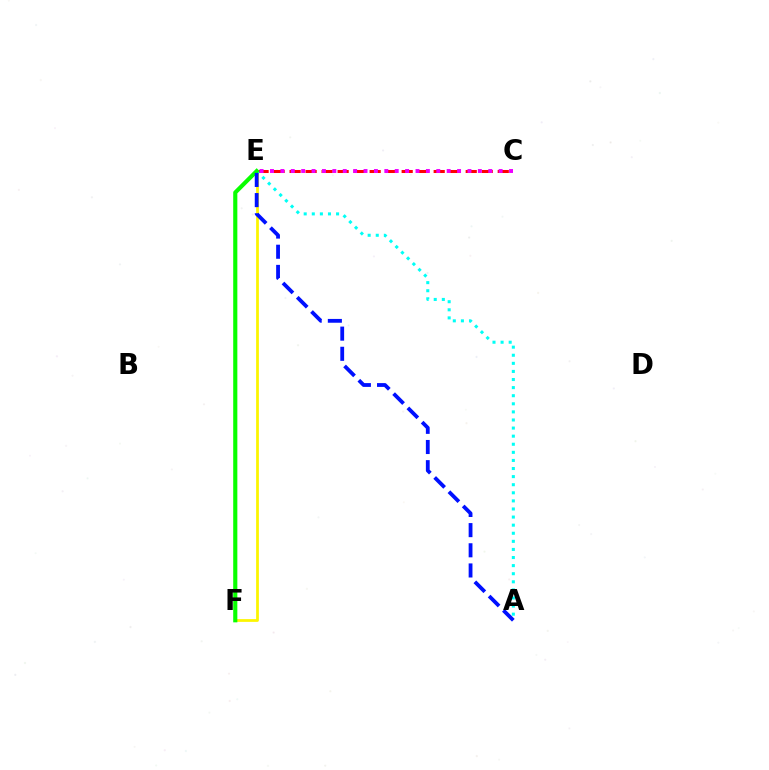{('C', 'E'): [{'color': '#ff0000', 'line_style': 'dashed', 'thickness': 2.18}, {'color': '#ee00ff', 'line_style': 'dotted', 'thickness': 2.82}], ('E', 'F'): [{'color': '#fcf500', 'line_style': 'solid', 'thickness': 1.98}, {'color': '#08ff00', 'line_style': 'solid', 'thickness': 2.97}], ('A', 'E'): [{'color': '#00fff6', 'line_style': 'dotted', 'thickness': 2.2}, {'color': '#0010ff', 'line_style': 'dashed', 'thickness': 2.74}]}